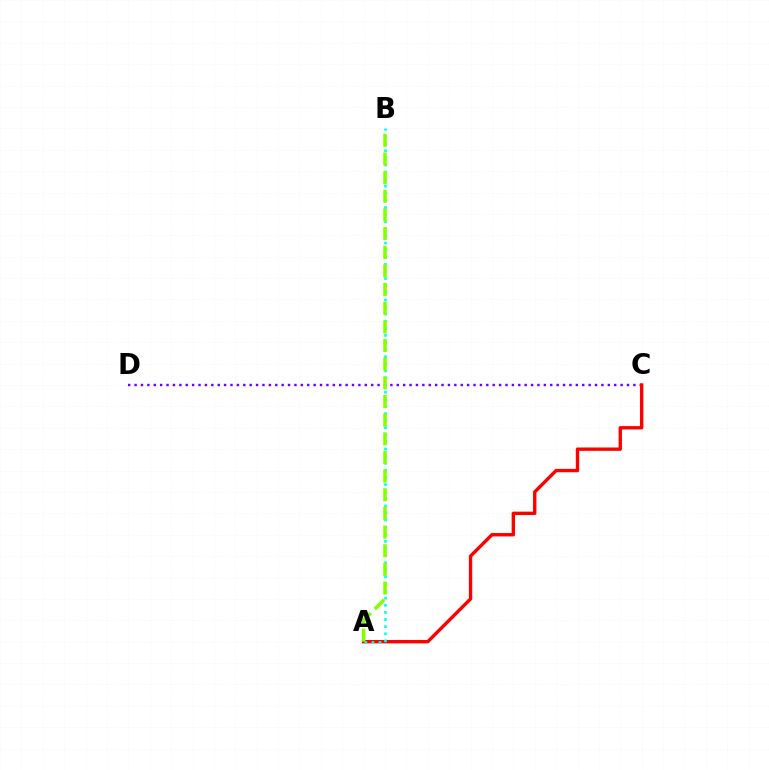{('C', 'D'): [{'color': '#7200ff', 'line_style': 'dotted', 'thickness': 1.74}], ('A', 'C'): [{'color': '#ff0000', 'line_style': 'solid', 'thickness': 2.43}], ('A', 'B'): [{'color': '#00fff6', 'line_style': 'dotted', 'thickness': 1.93}, {'color': '#84ff00', 'line_style': 'dashed', 'thickness': 2.53}]}